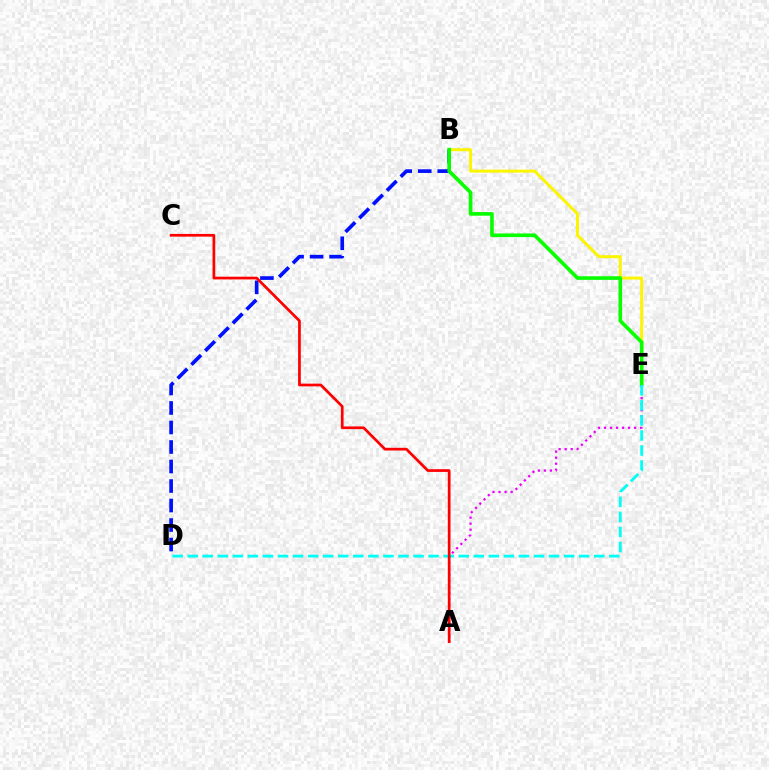{('B', 'E'): [{'color': '#fcf500', 'line_style': 'solid', 'thickness': 2.15}, {'color': '#08ff00', 'line_style': 'solid', 'thickness': 2.63}], ('B', 'D'): [{'color': '#0010ff', 'line_style': 'dashed', 'thickness': 2.65}], ('A', 'E'): [{'color': '#ee00ff', 'line_style': 'dotted', 'thickness': 1.64}], ('D', 'E'): [{'color': '#00fff6', 'line_style': 'dashed', 'thickness': 2.05}], ('A', 'C'): [{'color': '#ff0000', 'line_style': 'solid', 'thickness': 1.95}]}